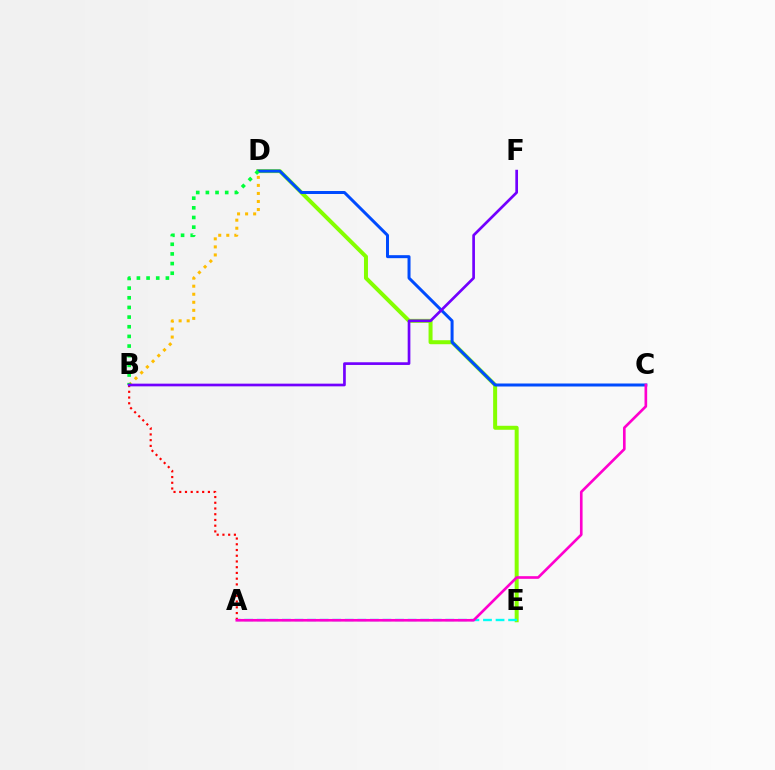{('B', 'D'): [{'color': '#ffbd00', 'line_style': 'dotted', 'thickness': 2.19}, {'color': '#00ff39', 'line_style': 'dotted', 'thickness': 2.62}], ('D', 'E'): [{'color': '#84ff00', 'line_style': 'solid', 'thickness': 2.88}], ('A', 'E'): [{'color': '#00fff6', 'line_style': 'dashed', 'thickness': 1.71}], ('A', 'B'): [{'color': '#ff0000', 'line_style': 'dotted', 'thickness': 1.56}], ('C', 'D'): [{'color': '#004bff', 'line_style': 'solid', 'thickness': 2.16}], ('A', 'C'): [{'color': '#ff00cf', 'line_style': 'solid', 'thickness': 1.91}], ('B', 'F'): [{'color': '#7200ff', 'line_style': 'solid', 'thickness': 1.94}]}